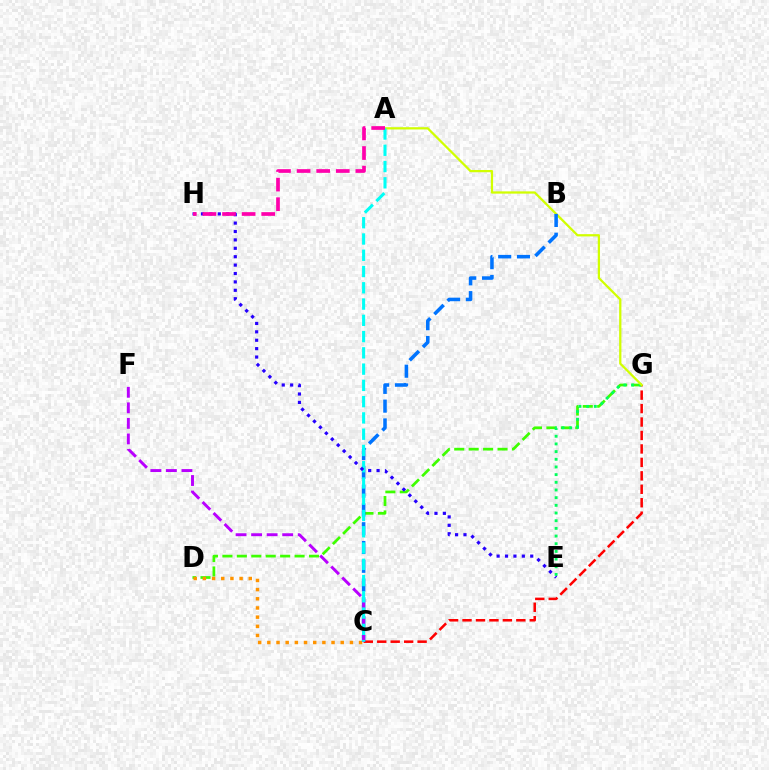{('D', 'G'): [{'color': '#3dff00', 'line_style': 'dashed', 'thickness': 1.96}], ('C', 'G'): [{'color': '#ff0000', 'line_style': 'dashed', 'thickness': 1.83}], ('C', 'D'): [{'color': '#ff9400', 'line_style': 'dotted', 'thickness': 2.49}], ('E', 'G'): [{'color': '#00ff5c', 'line_style': 'dotted', 'thickness': 2.09}], ('A', 'G'): [{'color': '#d1ff00', 'line_style': 'solid', 'thickness': 1.62}], ('B', 'C'): [{'color': '#0074ff', 'line_style': 'dashed', 'thickness': 2.55}], ('C', 'F'): [{'color': '#b900ff', 'line_style': 'dashed', 'thickness': 2.11}], ('A', 'C'): [{'color': '#00fff6', 'line_style': 'dashed', 'thickness': 2.21}], ('E', 'H'): [{'color': '#2500ff', 'line_style': 'dotted', 'thickness': 2.28}], ('A', 'H'): [{'color': '#ff00ac', 'line_style': 'dashed', 'thickness': 2.66}]}